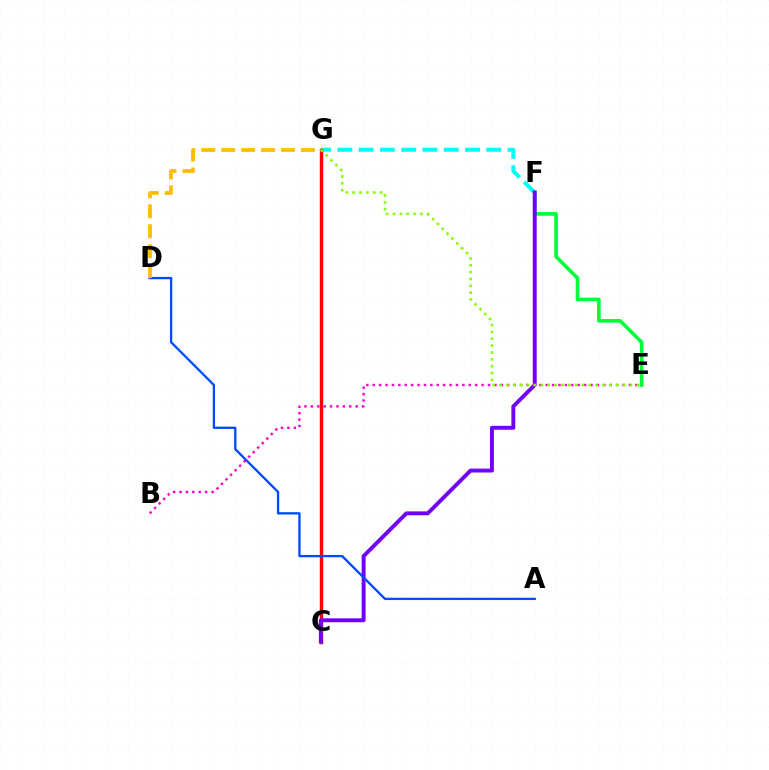{('F', 'G'): [{'color': '#00fff6', 'line_style': 'dashed', 'thickness': 2.89}], ('C', 'G'): [{'color': '#ff0000', 'line_style': 'solid', 'thickness': 2.44}], ('E', 'F'): [{'color': '#00ff39', 'line_style': 'solid', 'thickness': 2.61}], ('C', 'F'): [{'color': '#7200ff', 'line_style': 'solid', 'thickness': 2.82}], ('A', 'D'): [{'color': '#004bff', 'line_style': 'solid', 'thickness': 1.66}], ('B', 'E'): [{'color': '#ff00cf', 'line_style': 'dotted', 'thickness': 1.74}], ('E', 'G'): [{'color': '#84ff00', 'line_style': 'dotted', 'thickness': 1.86}], ('D', 'G'): [{'color': '#ffbd00', 'line_style': 'dashed', 'thickness': 2.71}]}